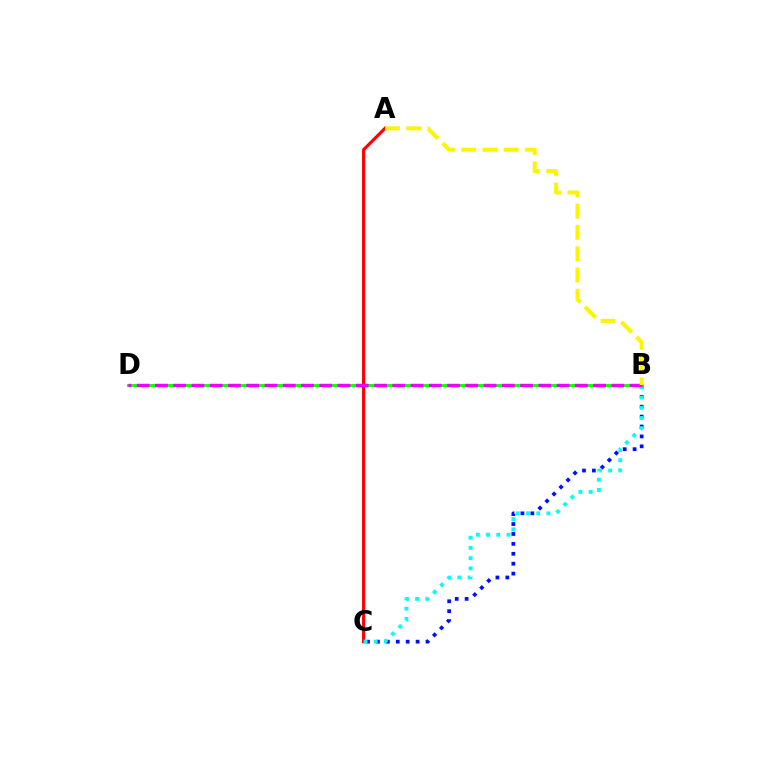{('A', 'C'): [{'color': '#ff0000', 'line_style': 'solid', 'thickness': 2.26}], ('B', 'C'): [{'color': '#0010ff', 'line_style': 'dotted', 'thickness': 2.69}, {'color': '#00fff6', 'line_style': 'dotted', 'thickness': 2.78}], ('B', 'D'): [{'color': '#08ff00', 'line_style': 'solid', 'thickness': 2.04}, {'color': '#ee00ff', 'line_style': 'dashed', 'thickness': 2.48}], ('A', 'B'): [{'color': '#fcf500', 'line_style': 'dashed', 'thickness': 2.89}]}